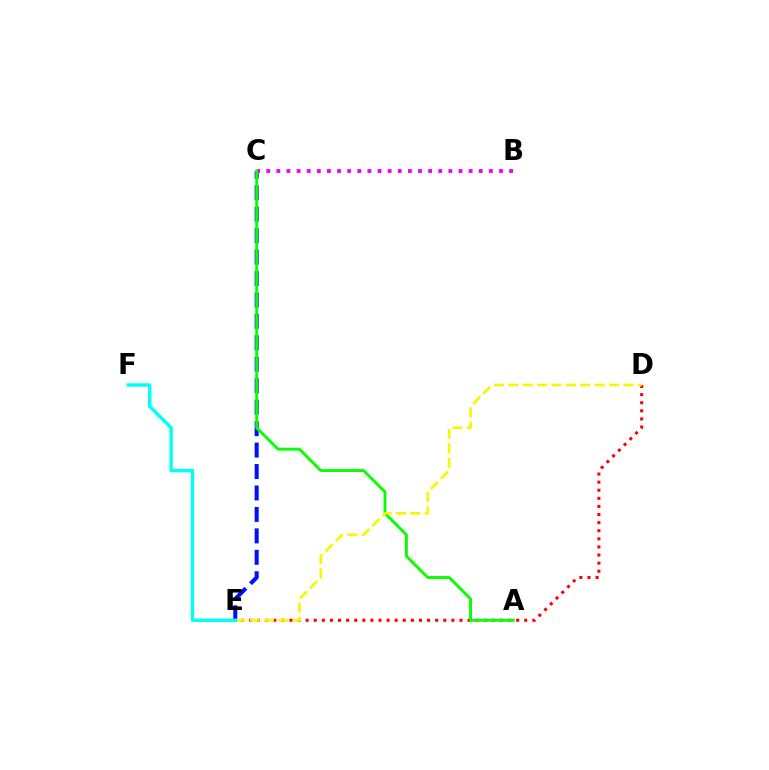{('C', 'E'): [{'color': '#0010ff', 'line_style': 'dashed', 'thickness': 2.91}], ('D', 'E'): [{'color': '#ff0000', 'line_style': 'dotted', 'thickness': 2.2}, {'color': '#fcf500', 'line_style': 'dashed', 'thickness': 1.95}], ('B', 'C'): [{'color': '#ee00ff', 'line_style': 'dotted', 'thickness': 2.75}], ('A', 'C'): [{'color': '#08ff00', 'line_style': 'solid', 'thickness': 2.09}], ('E', 'F'): [{'color': '#00fff6', 'line_style': 'solid', 'thickness': 2.46}]}